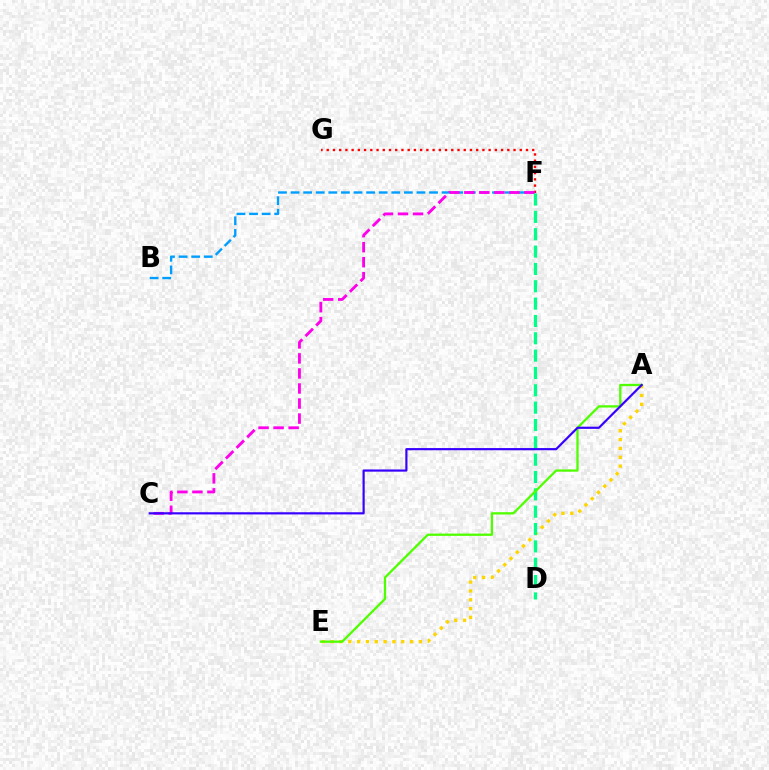{('F', 'G'): [{'color': '#ff0000', 'line_style': 'dotted', 'thickness': 1.69}], ('B', 'F'): [{'color': '#009eff', 'line_style': 'dashed', 'thickness': 1.71}], ('C', 'F'): [{'color': '#ff00ed', 'line_style': 'dashed', 'thickness': 2.04}], ('A', 'E'): [{'color': '#ffd500', 'line_style': 'dotted', 'thickness': 2.4}, {'color': '#4fff00', 'line_style': 'solid', 'thickness': 1.65}], ('D', 'F'): [{'color': '#00ff86', 'line_style': 'dashed', 'thickness': 2.36}], ('A', 'C'): [{'color': '#3700ff', 'line_style': 'solid', 'thickness': 1.57}]}